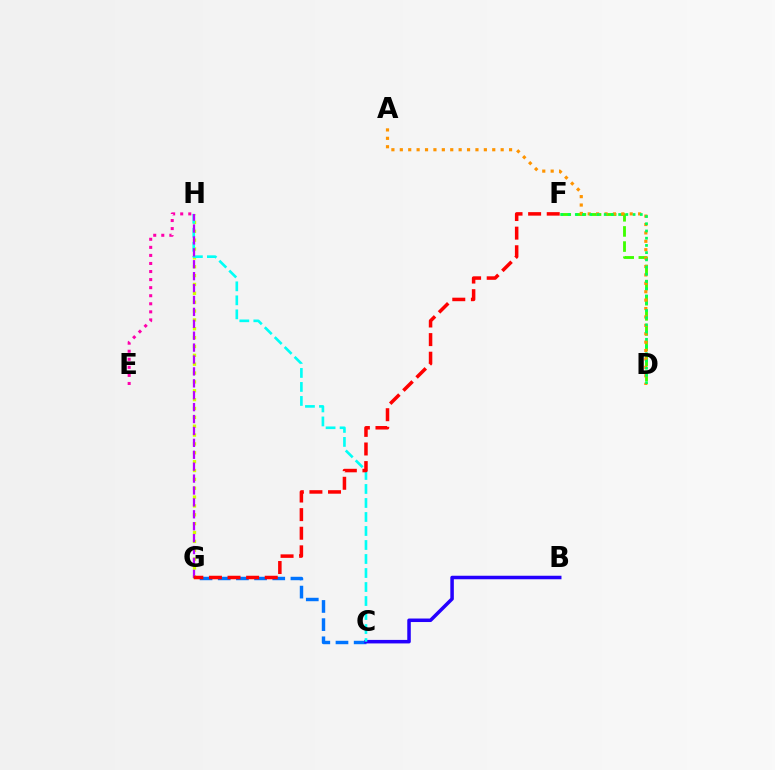{('D', 'F'): [{'color': '#3dff00', 'line_style': 'dashed', 'thickness': 2.06}, {'color': '#00ff5c', 'line_style': 'dotted', 'thickness': 1.96}], ('A', 'D'): [{'color': '#ff9400', 'line_style': 'dotted', 'thickness': 2.28}], ('C', 'G'): [{'color': '#0074ff', 'line_style': 'dashed', 'thickness': 2.47}], ('B', 'C'): [{'color': '#2500ff', 'line_style': 'solid', 'thickness': 2.53}], ('E', 'H'): [{'color': '#ff00ac', 'line_style': 'dotted', 'thickness': 2.19}], ('G', 'H'): [{'color': '#d1ff00', 'line_style': 'dotted', 'thickness': 2.41}, {'color': '#b900ff', 'line_style': 'dashed', 'thickness': 1.62}], ('C', 'H'): [{'color': '#00fff6', 'line_style': 'dashed', 'thickness': 1.9}], ('F', 'G'): [{'color': '#ff0000', 'line_style': 'dashed', 'thickness': 2.53}]}